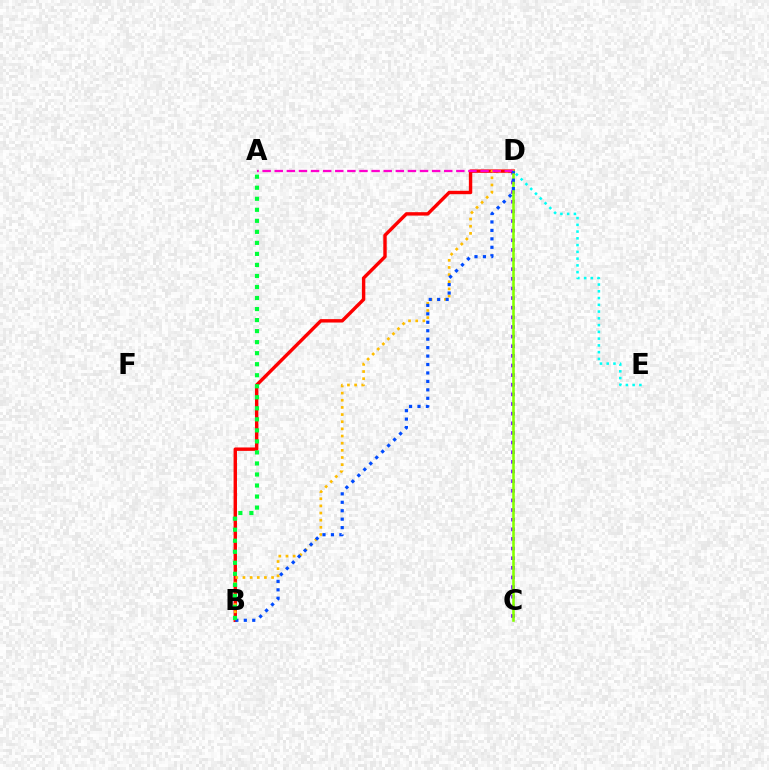{('C', 'D'): [{'color': '#7200ff', 'line_style': 'dotted', 'thickness': 2.62}, {'color': '#84ff00', 'line_style': 'solid', 'thickness': 1.86}], ('B', 'D'): [{'color': '#ff0000', 'line_style': 'solid', 'thickness': 2.45}, {'color': '#ffbd00', 'line_style': 'dotted', 'thickness': 1.94}, {'color': '#004bff', 'line_style': 'dotted', 'thickness': 2.29}], ('A', 'D'): [{'color': '#ff00cf', 'line_style': 'dashed', 'thickness': 1.64}], ('D', 'E'): [{'color': '#00fff6', 'line_style': 'dotted', 'thickness': 1.84}], ('A', 'B'): [{'color': '#00ff39', 'line_style': 'dotted', 'thickness': 3.0}]}